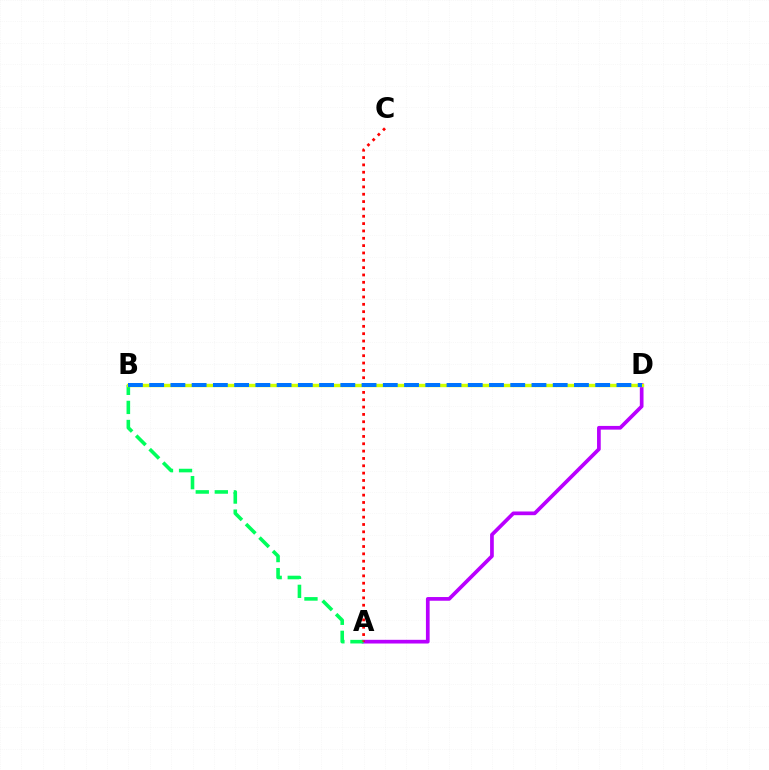{('A', 'D'): [{'color': '#b900ff', 'line_style': 'solid', 'thickness': 2.67}], ('A', 'B'): [{'color': '#00ff5c', 'line_style': 'dashed', 'thickness': 2.59}], ('A', 'C'): [{'color': '#ff0000', 'line_style': 'dotted', 'thickness': 1.99}], ('B', 'D'): [{'color': '#d1ff00', 'line_style': 'solid', 'thickness': 2.46}, {'color': '#0074ff', 'line_style': 'dashed', 'thickness': 2.89}]}